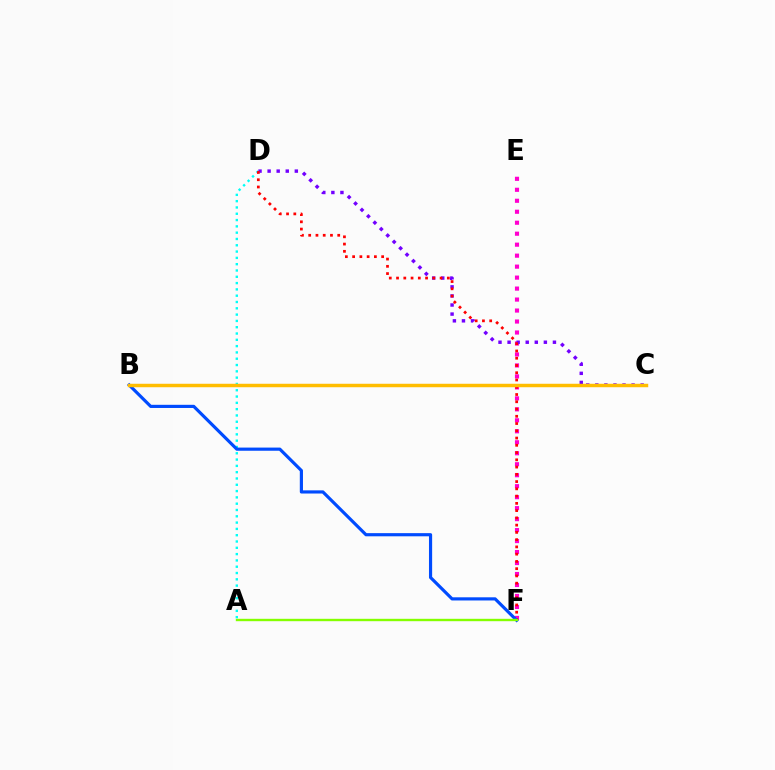{('A', 'D'): [{'color': '#00fff6', 'line_style': 'dotted', 'thickness': 1.71}], ('E', 'F'): [{'color': '#ff00cf', 'line_style': 'dotted', 'thickness': 2.98}], ('C', 'D'): [{'color': '#7200ff', 'line_style': 'dotted', 'thickness': 2.46}], ('D', 'F'): [{'color': '#ff0000', 'line_style': 'dotted', 'thickness': 1.97}], ('B', 'C'): [{'color': '#00ff39', 'line_style': 'solid', 'thickness': 2.1}, {'color': '#ffbd00', 'line_style': 'solid', 'thickness': 2.49}], ('B', 'F'): [{'color': '#004bff', 'line_style': 'solid', 'thickness': 2.28}], ('A', 'F'): [{'color': '#84ff00', 'line_style': 'solid', 'thickness': 1.72}]}